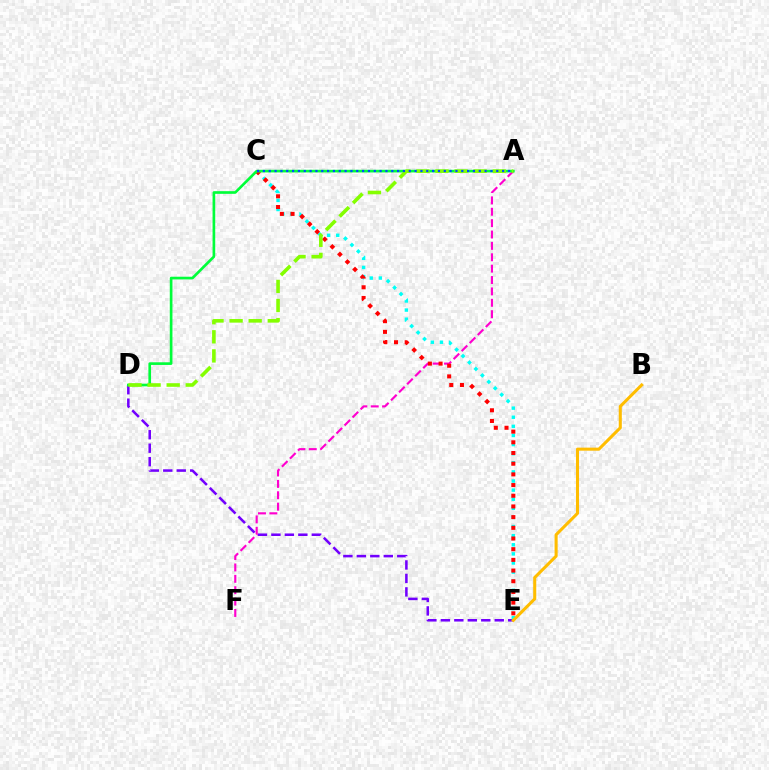{('D', 'E'): [{'color': '#7200ff', 'line_style': 'dashed', 'thickness': 1.83}], ('C', 'E'): [{'color': '#00fff6', 'line_style': 'dotted', 'thickness': 2.48}, {'color': '#ff0000', 'line_style': 'dotted', 'thickness': 2.9}], ('B', 'E'): [{'color': '#ffbd00', 'line_style': 'solid', 'thickness': 2.2}], ('A', 'F'): [{'color': '#ff00cf', 'line_style': 'dashed', 'thickness': 1.55}], ('A', 'D'): [{'color': '#00ff39', 'line_style': 'solid', 'thickness': 1.91}, {'color': '#84ff00', 'line_style': 'dashed', 'thickness': 2.59}], ('A', 'C'): [{'color': '#004bff', 'line_style': 'dotted', 'thickness': 1.59}]}